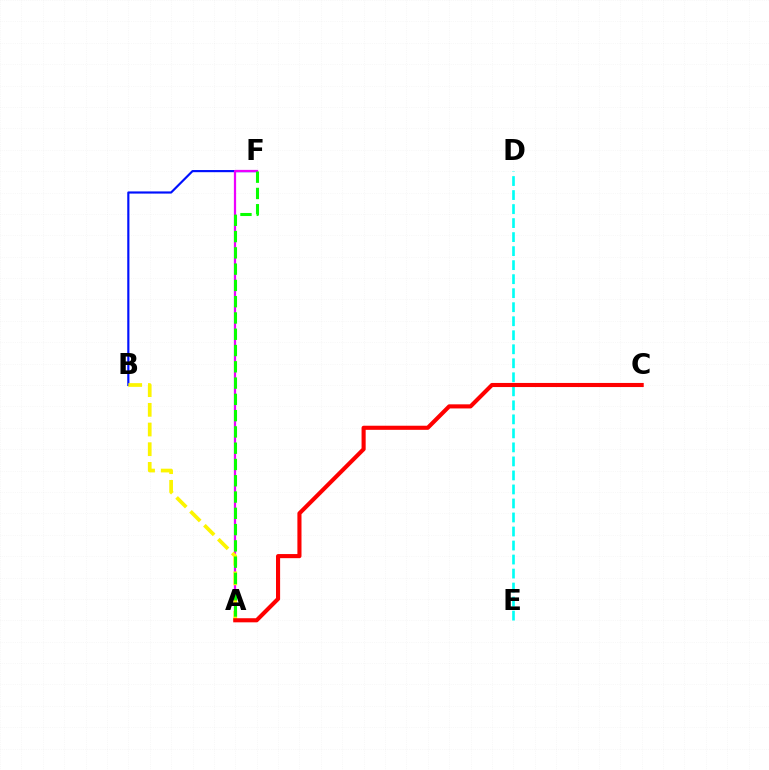{('D', 'E'): [{'color': '#00fff6', 'line_style': 'dashed', 'thickness': 1.9}], ('B', 'F'): [{'color': '#0010ff', 'line_style': 'solid', 'thickness': 1.56}], ('A', 'F'): [{'color': '#ee00ff', 'line_style': 'solid', 'thickness': 1.62}, {'color': '#08ff00', 'line_style': 'dashed', 'thickness': 2.21}], ('A', 'B'): [{'color': '#fcf500', 'line_style': 'dashed', 'thickness': 2.67}], ('A', 'C'): [{'color': '#ff0000', 'line_style': 'solid', 'thickness': 2.96}]}